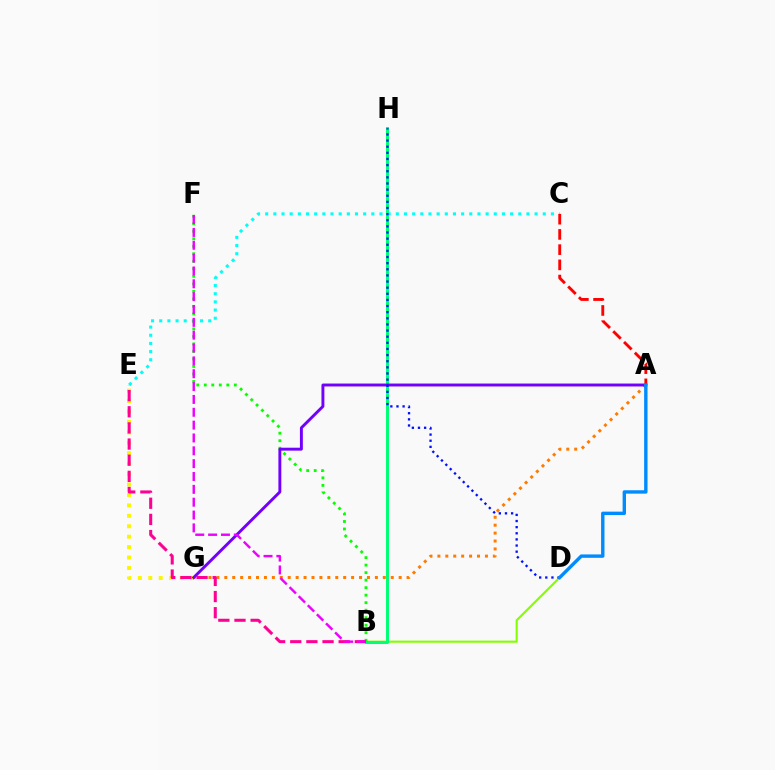{('B', 'D'): [{'color': '#84ff00', 'line_style': 'solid', 'thickness': 1.53}], ('B', 'H'): [{'color': '#00ff74', 'line_style': 'solid', 'thickness': 2.16}], ('C', 'E'): [{'color': '#00fff6', 'line_style': 'dotted', 'thickness': 2.22}], ('A', 'G'): [{'color': '#ff7c00', 'line_style': 'dotted', 'thickness': 2.15}, {'color': '#7200ff', 'line_style': 'solid', 'thickness': 2.1}], ('B', 'F'): [{'color': '#08ff00', 'line_style': 'dotted', 'thickness': 2.04}, {'color': '#ee00ff', 'line_style': 'dashed', 'thickness': 1.75}], ('E', 'G'): [{'color': '#fcf500', 'line_style': 'dotted', 'thickness': 2.84}], ('B', 'E'): [{'color': '#ff0094', 'line_style': 'dashed', 'thickness': 2.19}], ('D', 'H'): [{'color': '#0010ff', 'line_style': 'dotted', 'thickness': 1.67}], ('A', 'C'): [{'color': '#ff0000', 'line_style': 'dashed', 'thickness': 2.07}], ('A', 'D'): [{'color': '#008cff', 'line_style': 'solid', 'thickness': 2.44}]}